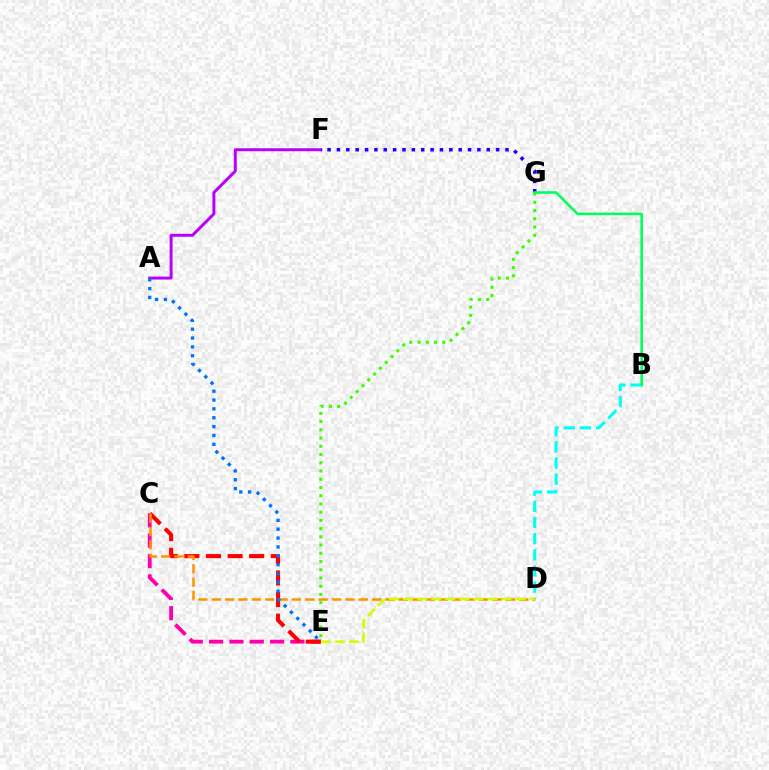{('B', 'D'): [{'color': '#00fff6', 'line_style': 'dashed', 'thickness': 2.2}], ('A', 'F'): [{'color': '#b900ff', 'line_style': 'solid', 'thickness': 2.13}], ('F', 'G'): [{'color': '#2500ff', 'line_style': 'dotted', 'thickness': 2.54}], ('C', 'E'): [{'color': '#ff00ac', 'line_style': 'dashed', 'thickness': 2.76}, {'color': '#ff0000', 'line_style': 'dashed', 'thickness': 2.94}], ('E', 'G'): [{'color': '#3dff00', 'line_style': 'dotted', 'thickness': 2.24}], ('B', 'G'): [{'color': '#00ff5c', 'line_style': 'solid', 'thickness': 1.85}], ('C', 'D'): [{'color': '#ff9400', 'line_style': 'dashed', 'thickness': 1.82}], ('D', 'E'): [{'color': '#d1ff00', 'line_style': 'dashed', 'thickness': 1.91}], ('A', 'E'): [{'color': '#0074ff', 'line_style': 'dotted', 'thickness': 2.41}]}